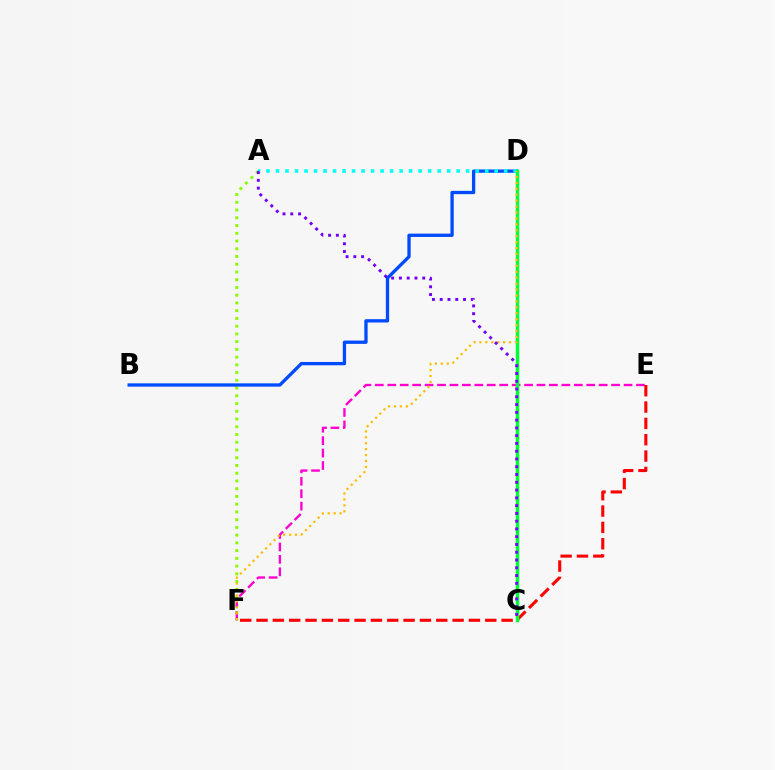{('A', 'F'): [{'color': '#84ff00', 'line_style': 'dotted', 'thickness': 2.1}], ('E', 'F'): [{'color': '#ff00cf', 'line_style': 'dashed', 'thickness': 1.69}, {'color': '#ff0000', 'line_style': 'dashed', 'thickness': 2.22}], ('B', 'D'): [{'color': '#004bff', 'line_style': 'solid', 'thickness': 2.38}], ('A', 'D'): [{'color': '#00fff6', 'line_style': 'dotted', 'thickness': 2.58}], ('C', 'D'): [{'color': '#00ff39', 'line_style': 'solid', 'thickness': 2.5}], ('D', 'F'): [{'color': '#ffbd00', 'line_style': 'dotted', 'thickness': 1.61}], ('A', 'C'): [{'color': '#7200ff', 'line_style': 'dotted', 'thickness': 2.11}]}